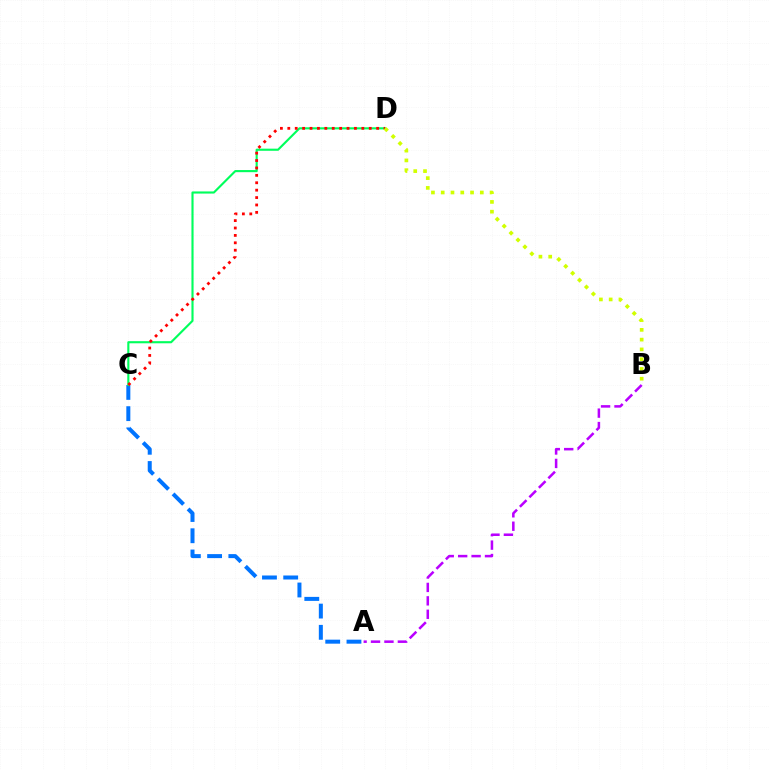{('A', 'C'): [{'color': '#0074ff', 'line_style': 'dashed', 'thickness': 2.89}], ('C', 'D'): [{'color': '#00ff5c', 'line_style': 'solid', 'thickness': 1.53}, {'color': '#ff0000', 'line_style': 'dotted', 'thickness': 2.01}], ('B', 'D'): [{'color': '#d1ff00', 'line_style': 'dotted', 'thickness': 2.66}], ('A', 'B'): [{'color': '#b900ff', 'line_style': 'dashed', 'thickness': 1.82}]}